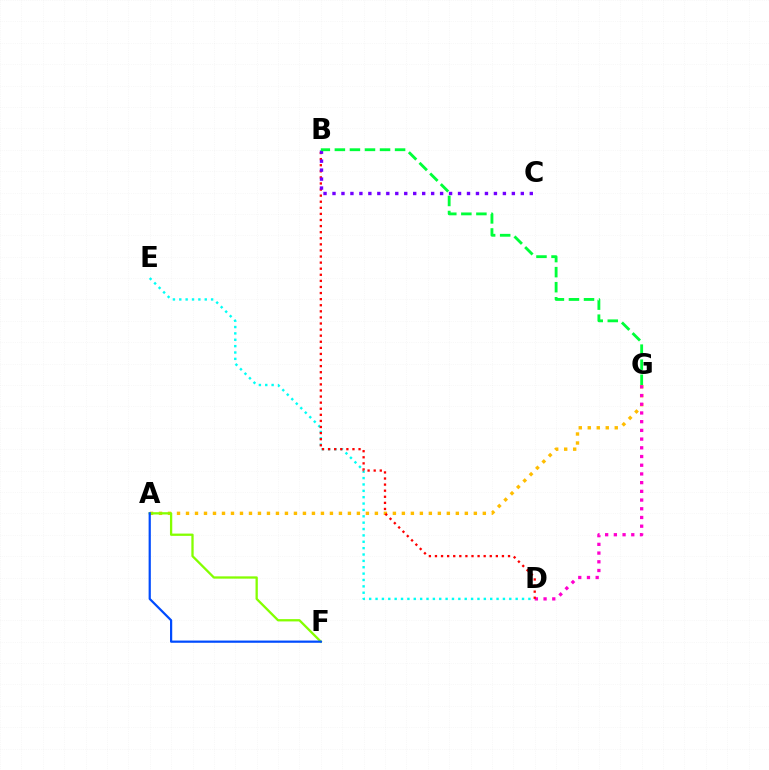{('D', 'E'): [{'color': '#00fff6', 'line_style': 'dotted', 'thickness': 1.73}], ('A', 'G'): [{'color': '#ffbd00', 'line_style': 'dotted', 'thickness': 2.44}], ('D', 'G'): [{'color': '#ff00cf', 'line_style': 'dotted', 'thickness': 2.37}], ('B', 'D'): [{'color': '#ff0000', 'line_style': 'dotted', 'thickness': 1.65}], ('B', 'C'): [{'color': '#7200ff', 'line_style': 'dotted', 'thickness': 2.44}], ('B', 'G'): [{'color': '#00ff39', 'line_style': 'dashed', 'thickness': 2.04}], ('A', 'F'): [{'color': '#84ff00', 'line_style': 'solid', 'thickness': 1.65}, {'color': '#004bff', 'line_style': 'solid', 'thickness': 1.6}]}